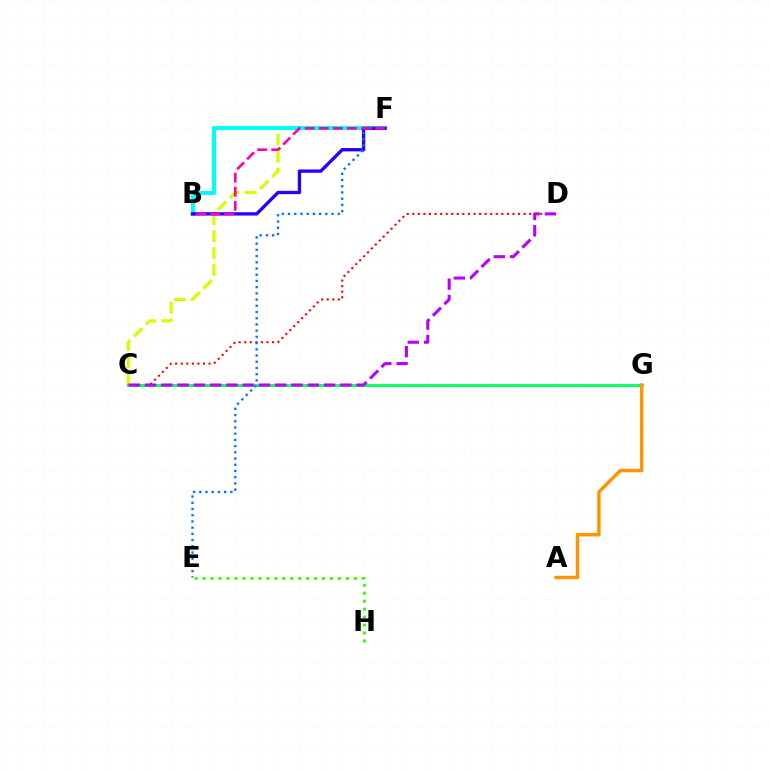{('C', 'F'): [{'color': '#d1ff00', 'line_style': 'dashed', 'thickness': 2.3}], ('E', 'H'): [{'color': '#3dff00', 'line_style': 'dotted', 'thickness': 2.16}], ('C', 'D'): [{'color': '#ff0000', 'line_style': 'dotted', 'thickness': 1.51}, {'color': '#b900ff', 'line_style': 'dashed', 'thickness': 2.21}], ('B', 'F'): [{'color': '#00fff6', 'line_style': 'solid', 'thickness': 2.97}, {'color': '#2500ff', 'line_style': 'solid', 'thickness': 2.41}, {'color': '#ff00ac', 'line_style': 'dashed', 'thickness': 1.91}], ('C', 'G'): [{'color': '#00ff5c', 'line_style': 'solid', 'thickness': 2.04}], ('A', 'G'): [{'color': '#ff9400', 'line_style': 'solid', 'thickness': 2.47}], ('E', 'F'): [{'color': '#0074ff', 'line_style': 'dotted', 'thickness': 1.69}]}